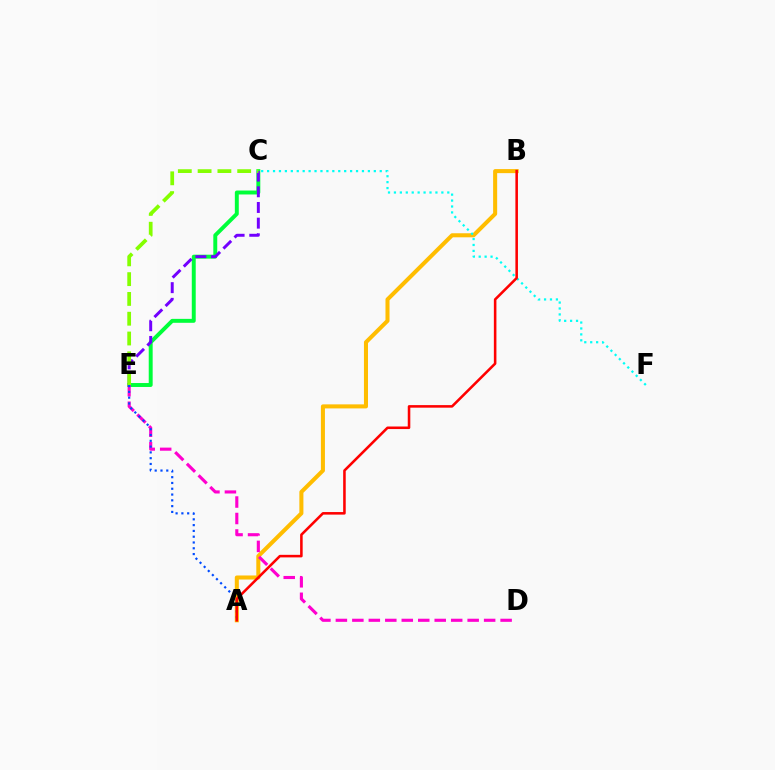{('C', 'E'): [{'color': '#00ff39', 'line_style': 'solid', 'thickness': 2.83}, {'color': '#7200ff', 'line_style': 'dashed', 'thickness': 2.13}, {'color': '#84ff00', 'line_style': 'dashed', 'thickness': 2.69}], ('A', 'B'): [{'color': '#ffbd00', 'line_style': 'solid', 'thickness': 2.91}, {'color': '#ff0000', 'line_style': 'solid', 'thickness': 1.84}], ('D', 'E'): [{'color': '#ff00cf', 'line_style': 'dashed', 'thickness': 2.24}], ('C', 'F'): [{'color': '#00fff6', 'line_style': 'dotted', 'thickness': 1.61}], ('A', 'E'): [{'color': '#004bff', 'line_style': 'dotted', 'thickness': 1.57}]}